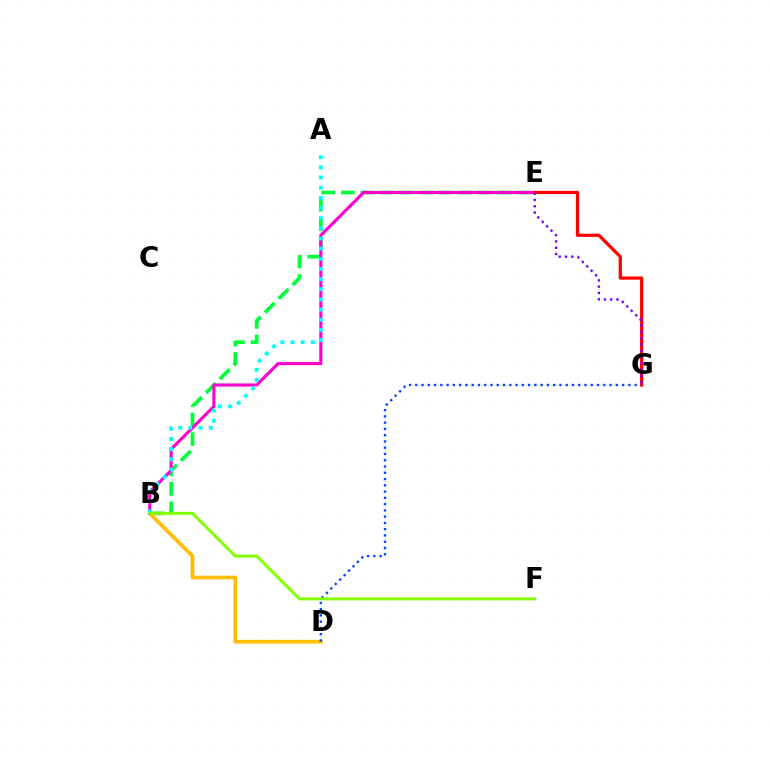{('B', 'E'): [{'color': '#00ff39', 'line_style': 'dashed', 'thickness': 2.65}, {'color': '#ff00cf', 'line_style': 'solid', 'thickness': 2.23}], ('B', 'D'): [{'color': '#ffbd00', 'line_style': 'solid', 'thickness': 2.63}], ('A', 'B'): [{'color': '#00fff6', 'line_style': 'dotted', 'thickness': 2.76}], ('E', 'G'): [{'color': '#ff0000', 'line_style': 'solid', 'thickness': 2.33}, {'color': '#7200ff', 'line_style': 'dotted', 'thickness': 1.71}], ('D', 'G'): [{'color': '#004bff', 'line_style': 'dotted', 'thickness': 1.7}], ('B', 'F'): [{'color': '#84ff00', 'line_style': 'solid', 'thickness': 2.15}]}